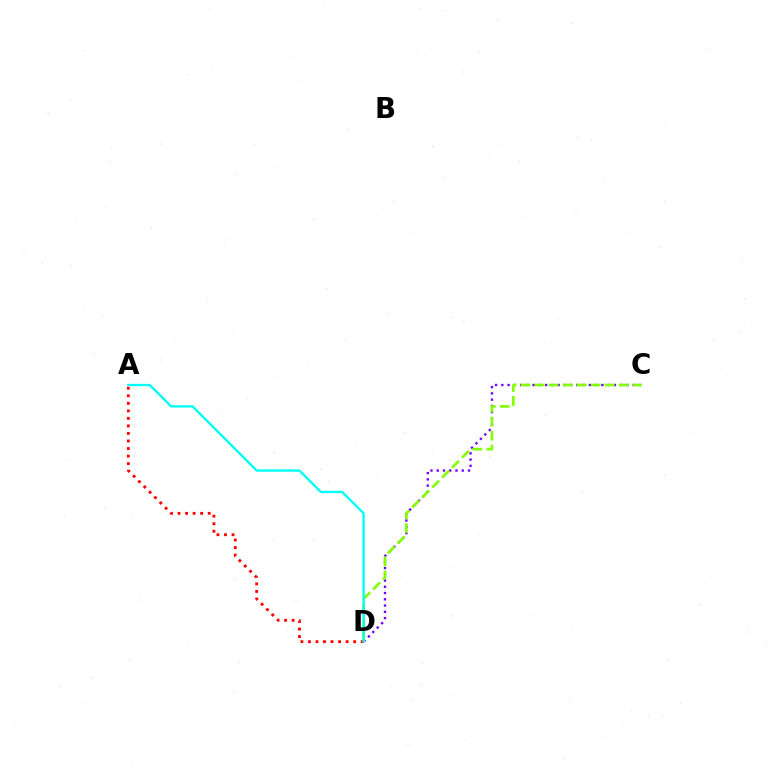{('C', 'D'): [{'color': '#7200ff', 'line_style': 'dotted', 'thickness': 1.7}, {'color': '#84ff00', 'line_style': 'dashed', 'thickness': 1.91}], ('A', 'D'): [{'color': '#ff0000', 'line_style': 'dotted', 'thickness': 2.05}, {'color': '#00fff6', 'line_style': 'solid', 'thickness': 1.69}]}